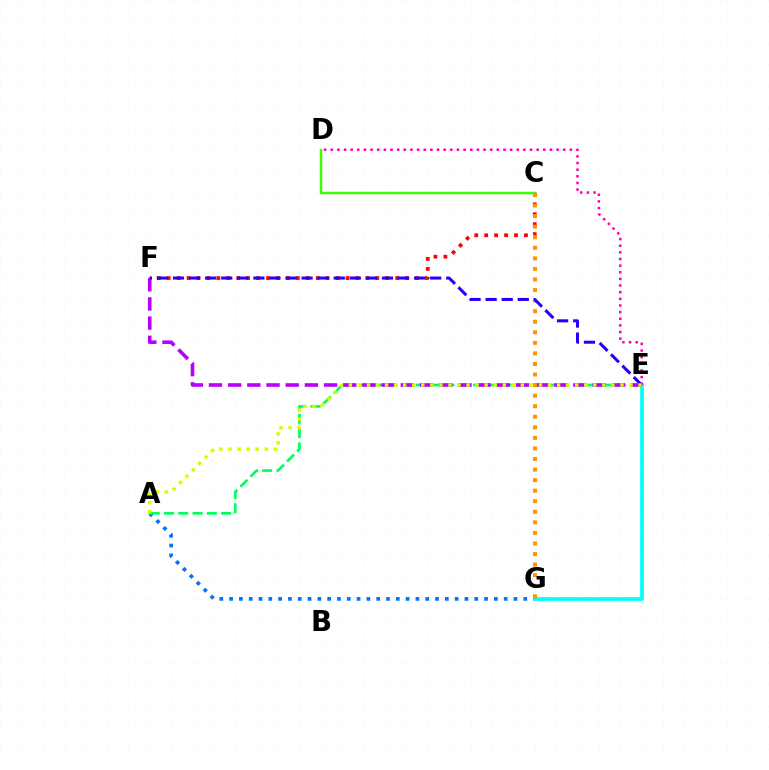{('C', 'F'): [{'color': '#ff0000', 'line_style': 'dotted', 'thickness': 2.7}], ('A', 'G'): [{'color': '#0074ff', 'line_style': 'dotted', 'thickness': 2.66}], ('A', 'E'): [{'color': '#00ff5c', 'line_style': 'dashed', 'thickness': 1.94}, {'color': '#d1ff00', 'line_style': 'dotted', 'thickness': 2.46}], ('C', 'D'): [{'color': '#3dff00', 'line_style': 'solid', 'thickness': 1.78}], ('E', 'G'): [{'color': '#00fff6', 'line_style': 'solid', 'thickness': 2.64}], ('D', 'E'): [{'color': '#ff00ac', 'line_style': 'dotted', 'thickness': 1.8}], ('E', 'F'): [{'color': '#b900ff', 'line_style': 'dashed', 'thickness': 2.61}, {'color': '#2500ff', 'line_style': 'dashed', 'thickness': 2.18}], ('C', 'G'): [{'color': '#ff9400', 'line_style': 'dotted', 'thickness': 2.87}]}